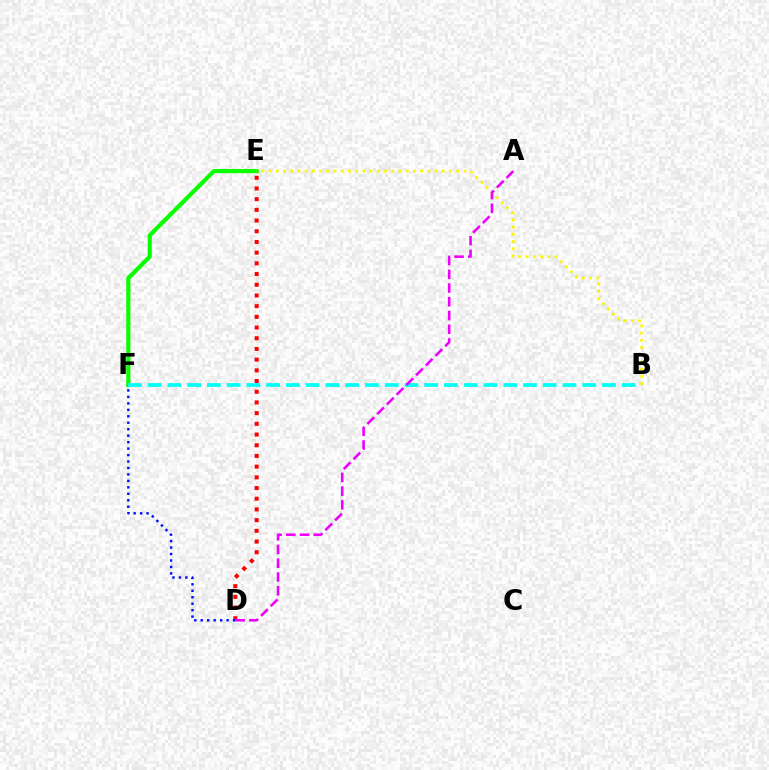{('D', 'E'): [{'color': '#ff0000', 'line_style': 'dotted', 'thickness': 2.91}], ('E', 'F'): [{'color': '#08ff00', 'line_style': 'solid', 'thickness': 2.99}], ('D', 'F'): [{'color': '#0010ff', 'line_style': 'dotted', 'thickness': 1.76}], ('B', 'F'): [{'color': '#00fff6', 'line_style': 'dashed', 'thickness': 2.68}], ('B', 'E'): [{'color': '#fcf500', 'line_style': 'dotted', 'thickness': 1.96}], ('A', 'D'): [{'color': '#ee00ff', 'line_style': 'dashed', 'thickness': 1.87}]}